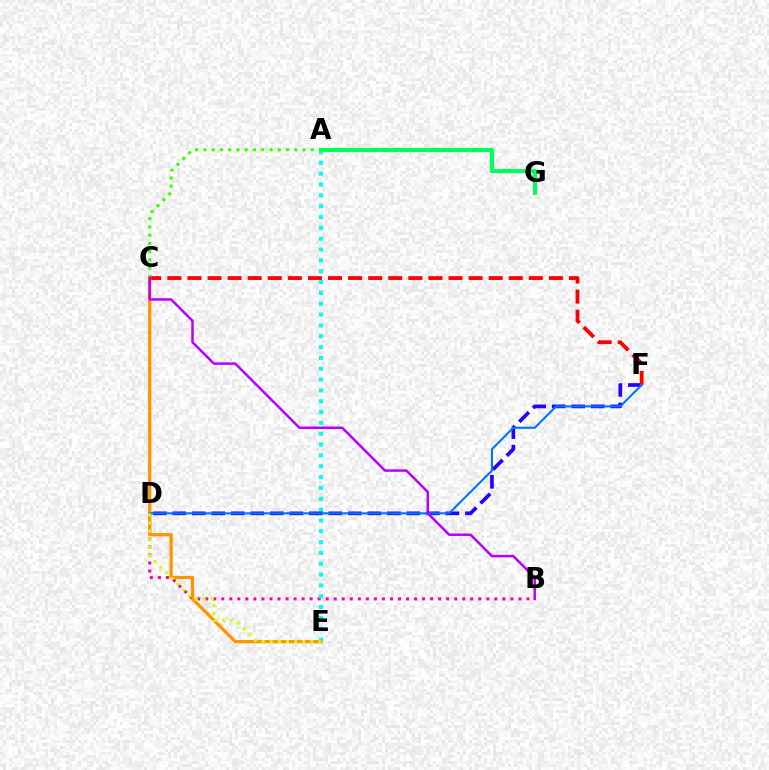{('B', 'D'): [{'color': '#ff00ac', 'line_style': 'dotted', 'thickness': 2.18}], ('A', 'E'): [{'color': '#00fff6', 'line_style': 'dotted', 'thickness': 2.94}], ('A', 'G'): [{'color': '#00ff5c', 'line_style': 'solid', 'thickness': 2.95}], ('A', 'C'): [{'color': '#3dff00', 'line_style': 'dotted', 'thickness': 2.24}], ('D', 'F'): [{'color': '#2500ff', 'line_style': 'dashed', 'thickness': 2.65}, {'color': '#0074ff', 'line_style': 'solid', 'thickness': 1.5}], ('C', 'F'): [{'color': '#ff0000', 'line_style': 'dashed', 'thickness': 2.73}], ('C', 'E'): [{'color': '#ff9400', 'line_style': 'solid', 'thickness': 2.34}], ('D', 'E'): [{'color': '#d1ff00', 'line_style': 'dotted', 'thickness': 2.2}], ('B', 'C'): [{'color': '#b900ff', 'line_style': 'solid', 'thickness': 1.79}]}